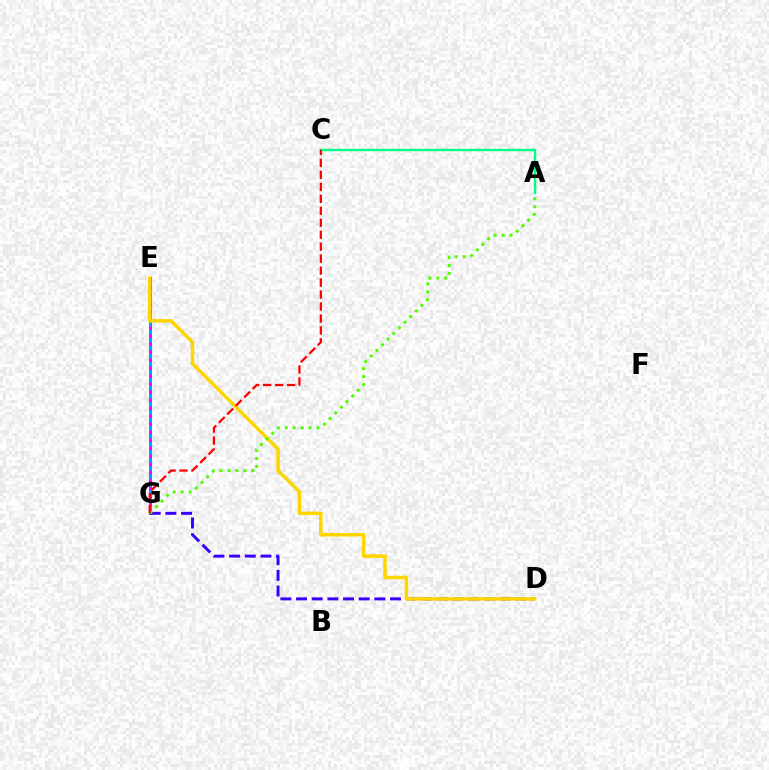{('A', 'C'): [{'color': '#00ff86', 'line_style': 'solid', 'thickness': 1.75}], ('E', 'G'): [{'color': '#009eff', 'line_style': 'solid', 'thickness': 2.14}, {'color': '#ff00ed', 'line_style': 'dotted', 'thickness': 2.18}], ('D', 'G'): [{'color': '#3700ff', 'line_style': 'dashed', 'thickness': 2.13}], ('D', 'E'): [{'color': '#ffd500', 'line_style': 'solid', 'thickness': 2.53}], ('A', 'G'): [{'color': '#4fff00', 'line_style': 'dotted', 'thickness': 2.16}], ('C', 'G'): [{'color': '#ff0000', 'line_style': 'dashed', 'thickness': 1.63}]}